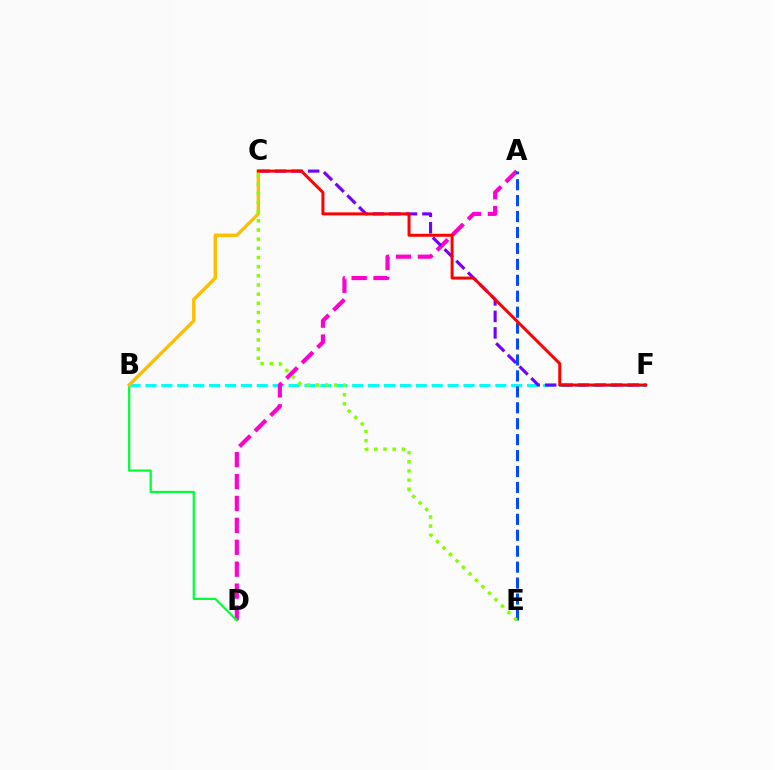{('B', 'F'): [{'color': '#00fff6', 'line_style': 'dashed', 'thickness': 2.16}], ('A', 'D'): [{'color': '#ff00cf', 'line_style': 'dashed', 'thickness': 2.98}], ('C', 'F'): [{'color': '#7200ff', 'line_style': 'dashed', 'thickness': 2.24}, {'color': '#ff0000', 'line_style': 'solid', 'thickness': 2.14}], ('B', 'D'): [{'color': '#00ff39', 'line_style': 'solid', 'thickness': 1.61}], ('B', 'C'): [{'color': '#ffbd00', 'line_style': 'solid', 'thickness': 2.42}], ('A', 'E'): [{'color': '#004bff', 'line_style': 'dashed', 'thickness': 2.16}], ('C', 'E'): [{'color': '#84ff00', 'line_style': 'dotted', 'thickness': 2.49}]}